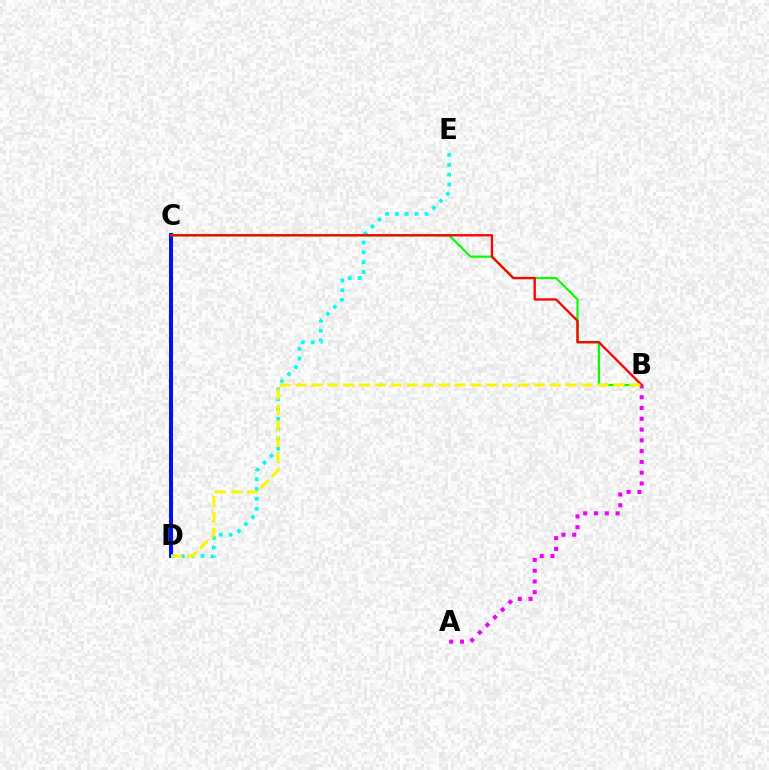{('C', 'D'): [{'color': '#0010ff', 'line_style': 'solid', 'thickness': 2.88}], ('A', 'B'): [{'color': '#ee00ff', 'line_style': 'dotted', 'thickness': 2.93}], ('B', 'C'): [{'color': '#08ff00', 'line_style': 'solid', 'thickness': 1.59}, {'color': '#ff0000', 'line_style': 'solid', 'thickness': 1.65}], ('D', 'E'): [{'color': '#00fff6', 'line_style': 'dotted', 'thickness': 2.68}], ('B', 'D'): [{'color': '#fcf500', 'line_style': 'dashed', 'thickness': 2.16}]}